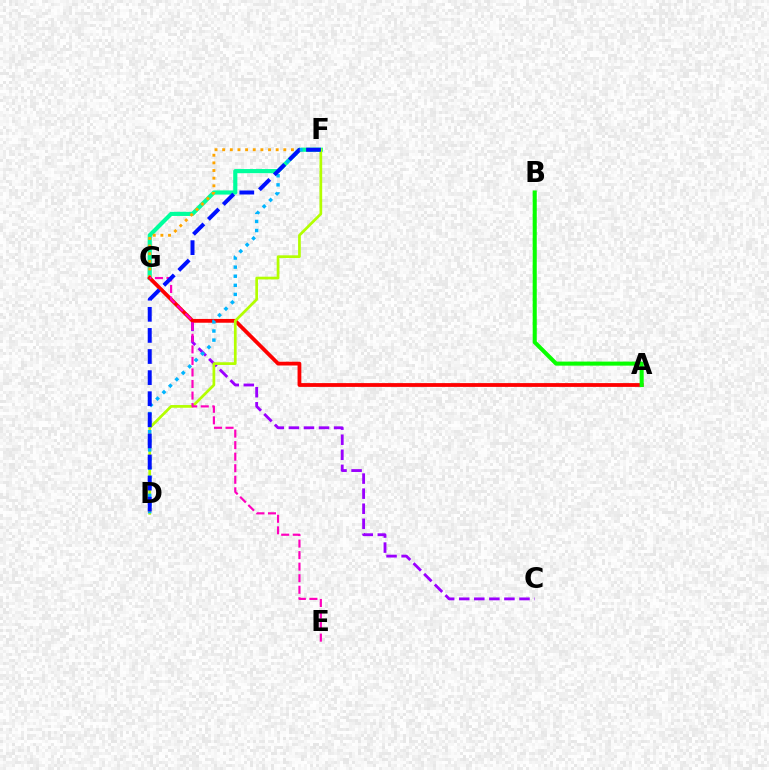{('F', 'G'): [{'color': '#00ff9d', 'line_style': 'solid', 'thickness': 2.98}, {'color': '#ffa500', 'line_style': 'dotted', 'thickness': 2.08}], ('C', 'G'): [{'color': '#9b00ff', 'line_style': 'dashed', 'thickness': 2.05}], ('A', 'G'): [{'color': '#ff0000', 'line_style': 'solid', 'thickness': 2.73}], ('D', 'F'): [{'color': '#b3ff00', 'line_style': 'solid', 'thickness': 1.95}, {'color': '#00b5ff', 'line_style': 'dotted', 'thickness': 2.47}, {'color': '#0010ff', 'line_style': 'dashed', 'thickness': 2.87}], ('E', 'G'): [{'color': '#ff00bd', 'line_style': 'dashed', 'thickness': 1.57}], ('A', 'B'): [{'color': '#08ff00', 'line_style': 'solid', 'thickness': 2.93}]}